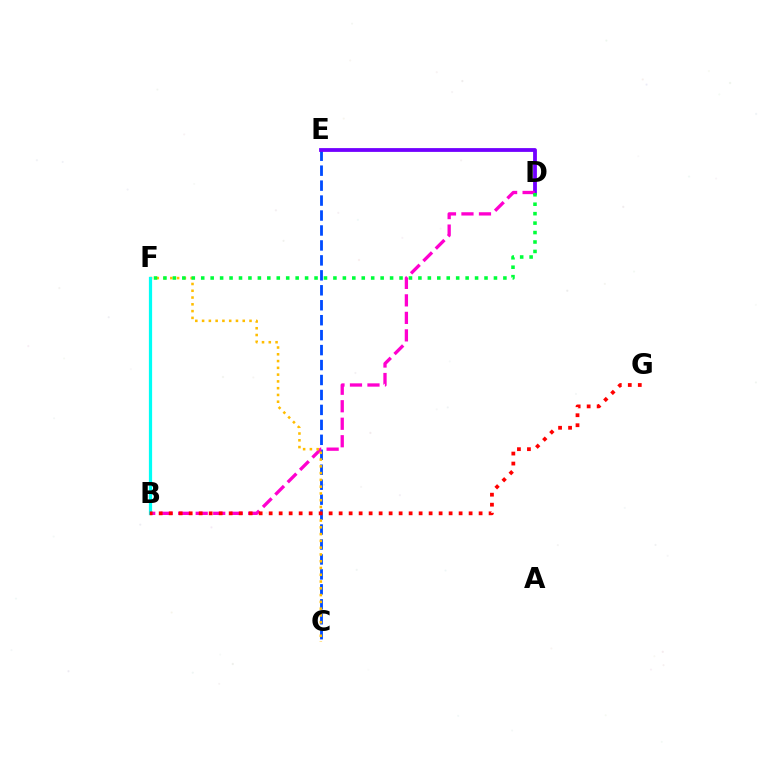{('C', 'E'): [{'color': '#004bff', 'line_style': 'dashed', 'thickness': 2.03}], ('D', 'E'): [{'color': '#7200ff', 'line_style': 'solid', 'thickness': 2.73}], ('B', 'D'): [{'color': '#ff00cf', 'line_style': 'dashed', 'thickness': 2.38}], ('C', 'F'): [{'color': '#ffbd00', 'line_style': 'dotted', 'thickness': 1.84}], ('B', 'F'): [{'color': '#84ff00', 'line_style': 'solid', 'thickness': 2.0}, {'color': '#00fff6', 'line_style': 'solid', 'thickness': 2.32}], ('B', 'G'): [{'color': '#ff0000', 'line_style': 'dotted', 'thickness': 2.72}], ('D', 'F'): [{'color': '#00ff39', 'line_style': 'dotted', 'thickness': 2.57}]}